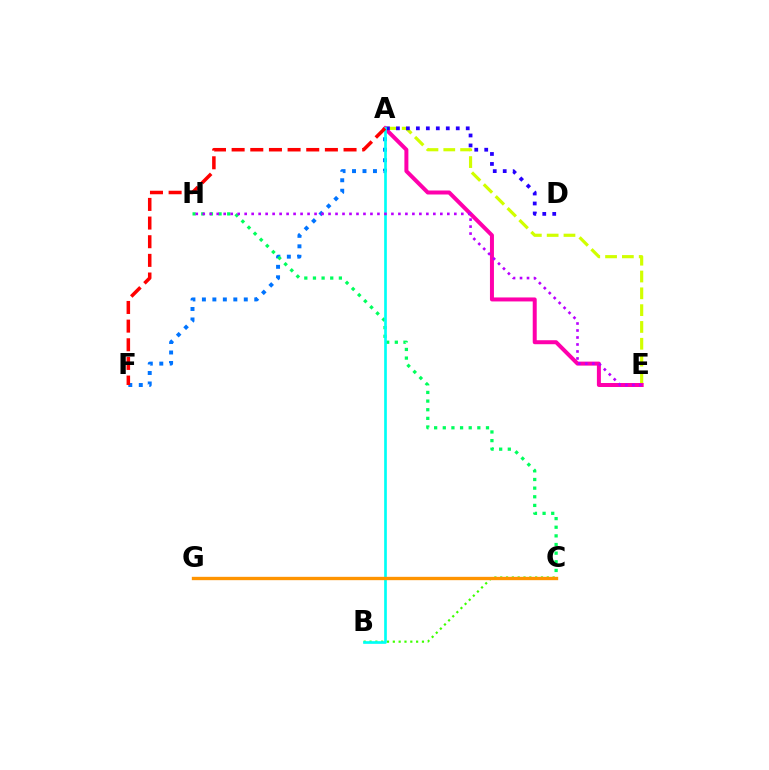{('A', 'E'): [{'color': '#d1ff00', 'line_style': 'dashed', 'thickness': 2.28}, {'color': '#ff00ac', 'line_style': 'solid', 'thickness': 2.87}], ('A', 'F'): [{'color': '#0074ff', 'line_style': 'dotted', 'thickness': 2.85}, {'color': '#ff0000', 'line_style': 'dashed', 'thickness': 2.53}], ('C', 'H'): [{'color': '#00ff5c', 'line_style': 'dotted', 'thickness': 2.35}], ('A', 'D'): [{'color': '#2500ff', 'line_style': 'dotted', 'thickness': 2.71}], ('B', 'C'): [{'color': '#3dff00', 'line_style': 'dotted', 'thickness': 1.58}], ('A', 'B'): [{'color': '#00fff6', 'line_style': 'solid', 'thickness': 1.93}], ('E', 'H'): [{'color': '#b900ff', 'line_style': 'dotted', 'thickness': 1.9}], ('C', 'G'): [{'color': '#ff9400', 'line_style': 'solid', 'thickness': 2.41}]}